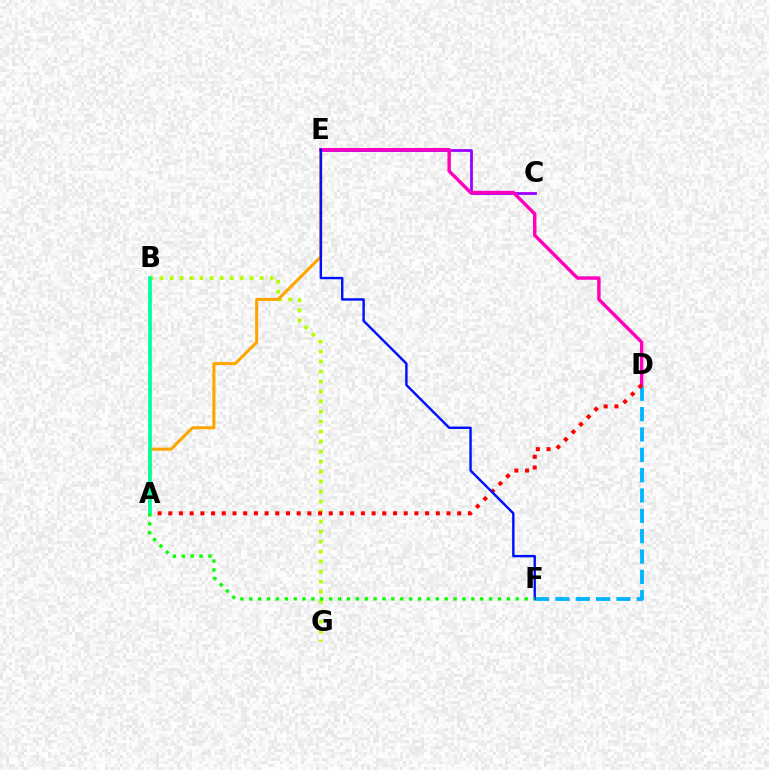{('C', 'E'): [{'color': '#9b00ff', 'line_style': 'solid', 'thickness': 2.01}], ('B', 'G'): [{'color': '#b3ff00', 'line_style': 'dotted', 'thickness': 2.72}], ('A', 'E'): [{'color': '#ffa500', 'line_style': 'solid', 'thickness': 2.2}], ('D', 'E'): [{'color': '#ff00bd', 'line_style': 'solid', 'thickness': 2.46}], ('D', 'F'): [{'color': '#00b5ff', 'line_style': 'dashed', 'thickness': 2.76}], ('A', 'D'): [{'color': '#ff0000', 'line_style': 'dotted', 'thickness': 2.91}], ('E', 'F'): [{'color': '#0010ff', 'line_style': 'solid', 'thickness': 1.74}], ('A', 'B'): [{'color': '#00ff9d', 'line_style': 'solid', 'thickness': 2.67}], ('A', 'F'): [{'color': '#08ff00', 'line_style': 'dotted', 'thickness': 2.41}]}